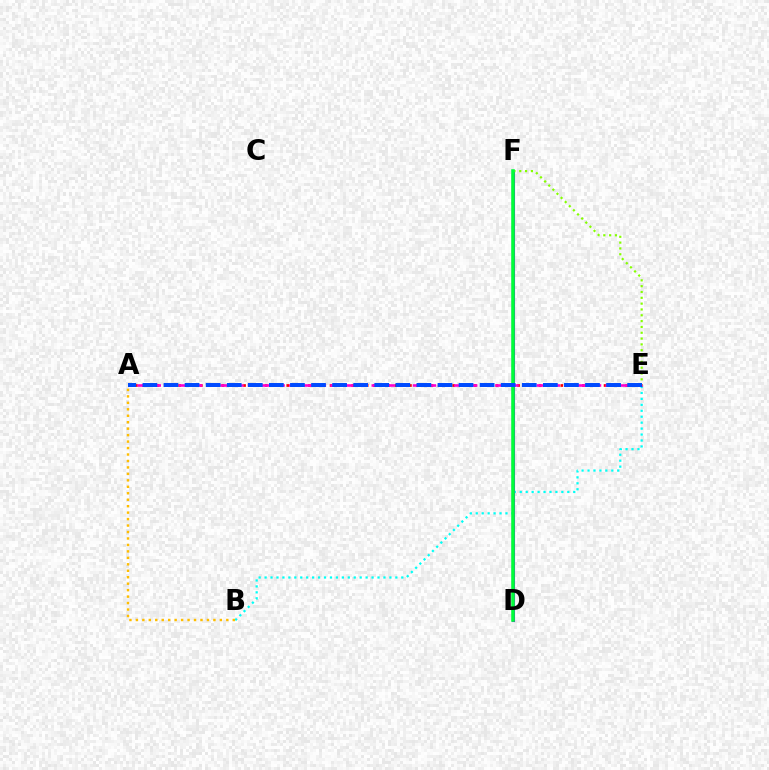{('B', 'E'): [{'color': '#00fff6', 'line_style': 'dotted', 'thickness': 1.61}], ('A', 'E'): [{'color': '#ff0000', 'line_style': 'dotted', 'thickness': 1.96}, {'color': '#ff00cf', 'line_style': 'dashed', 'thickness': 1.87}, {'color': '#004bff', 'line_style': 'dashed', 'thickness': 2.86}], ('D', 'F'): [{'color': '#7200ff', 'line_style': 'solid', 'thickness': 2.23}, {'color': '#00ff39', 'line_style': 'solid', 'thickness': 2.56}], ('E', 'F'): [{'color': '#84ff00', 'line_style': 'dotted', 'thickness': 1.58}], ('A', 'B'): [{'color': '#ffbd00', 'line_style': 'dotted', 'thickness': 1.75}]}